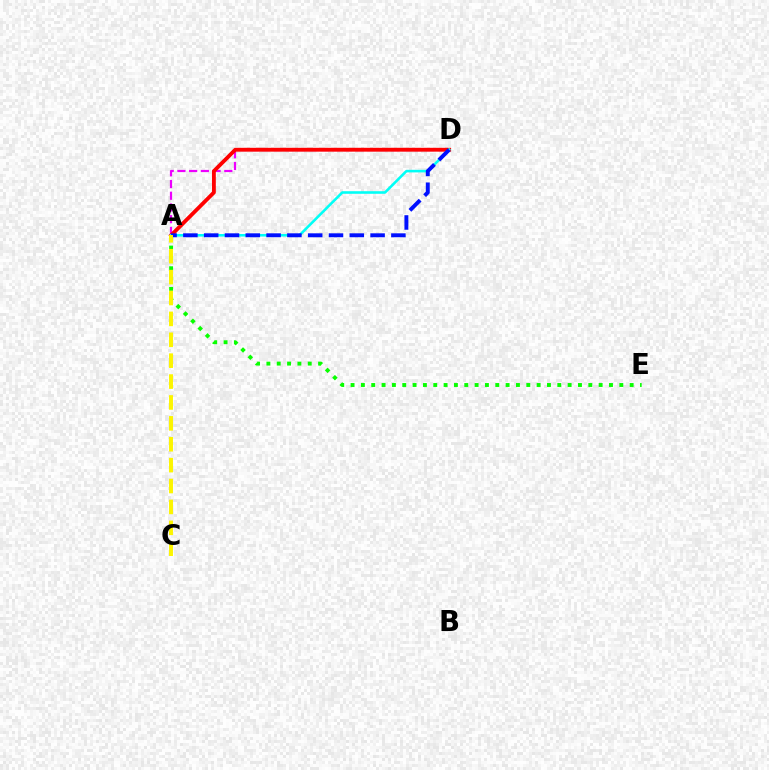{('A', 'E'): [{'color': '#08ff00', 'line_style': 'dotted', 'thickness': 2.81}], ('A', 'D'): [{'color': '#ee00ff', 'line_style': 'dashed', 'thickness': 1.59}, {'color': '#ff0000', 'line_style': 'solid', 'thickness': 2.77}, {'color': '#00fff6', 'line_style': 'solid', 'thickness': 1.86}, {'color': '#0010ff', 'line_style': 'dashed', 'thickness': 2.83}], ('A', 'C'): [{'color': '#fcf500', 'line_style': 'dashed', 'thickness': 2.84}]}